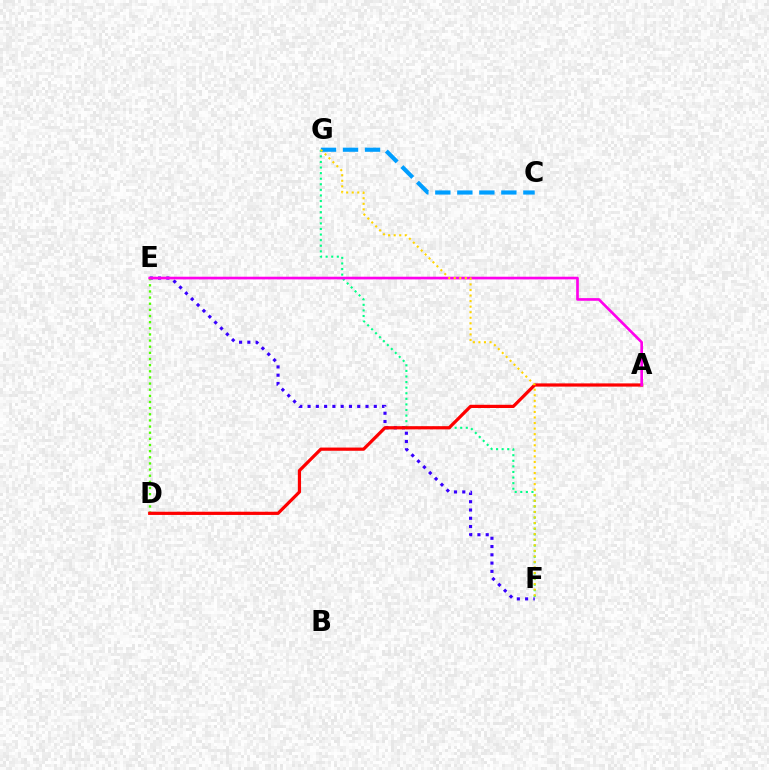{('C', 'G'): [{'color': '#009eff', 'line_style': 'dashed', 'thickness': 2.99}], ('E', 'F'): [{'color': '#3700ff', 'line_style': 'dotted', 'thickness': 2.25}], ('D', 'E'): [{'color': '#4fff00', 'line_style': 'dotted', 'thickness': 1.67}], ('F', 'G'): [{'color': '#00ff86', 'line_style': 'dotted', 'thickness': 1.52}, {'color': '#ffd500', 'line_style': 'dotted', 'thickness': 1.51}], ('A', 'D'): [{'color': '#ff0000', 'line_style': 'solid', 'thickness': 2.31}], ('A', 'E'): [{'color': '#ff00ed', 'line_style': 'solid', 'thickness': 1.92}]}